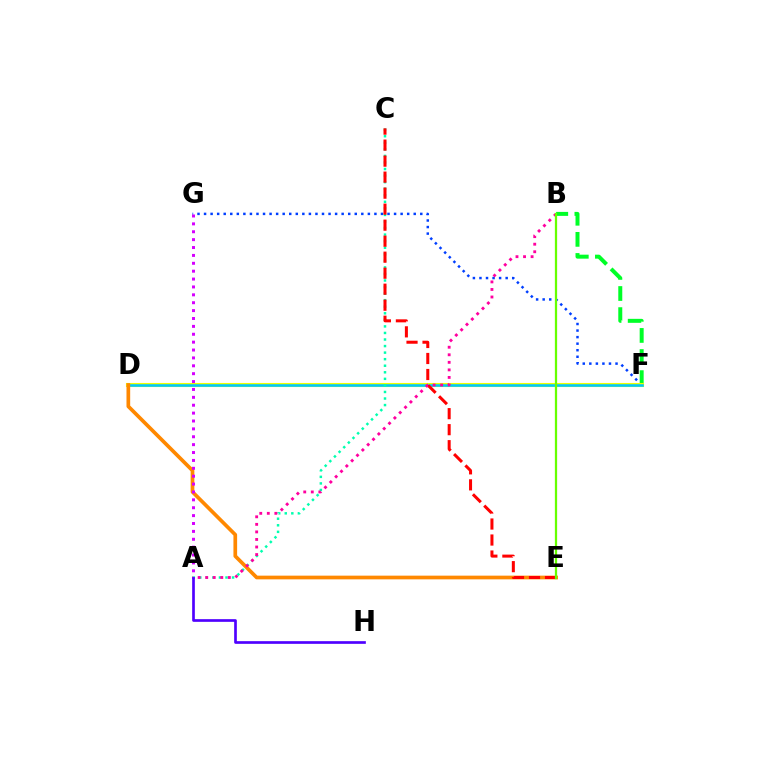{('F', 'G'): [{'color': '#003fff', 'line_style': 'dotted', 'thickness': 1.78}], ('B', 'F'): [{'color': '#00ff27', 'line_style': 'dashed', 'thickness': 2.87}], ('D', 'F'): [{'color': '#eeff00', 'line_style': 'solid', 'thickness': 2.95}, {'color': '#00c7ff', 'line_style': 'solid', 'thickness': 1.84}], ('A', 'C'): [{'color': '#00ffaf', 'line_style': 'dotted', 'thickness': 1.78}], ('D', 'E'): [{'color': '#ff8800', 'line_style': 'solid', 'thickness': 2.66}], ('A', 'G'): [{'color': '#d600ff', 'line_style': 'dotted', 'thickness': 2.14}], ('C', 'E'): [{'color': '#ff0000', 'line_style': 'dashed', 'thickness': 2.17}], ('A', 'B'): [{'color': '#ff00a0', 'line_style': 'dotted', 'thickness': 2.05}], ('A', 'H'): [{'color': '#4f00ff', 'line_style': 'solid', 'thickness': 1.93}], ('B', 'E'): [{'color': '#66ff00', 'line_style': 'solid', 'thickness': 1.62}]}